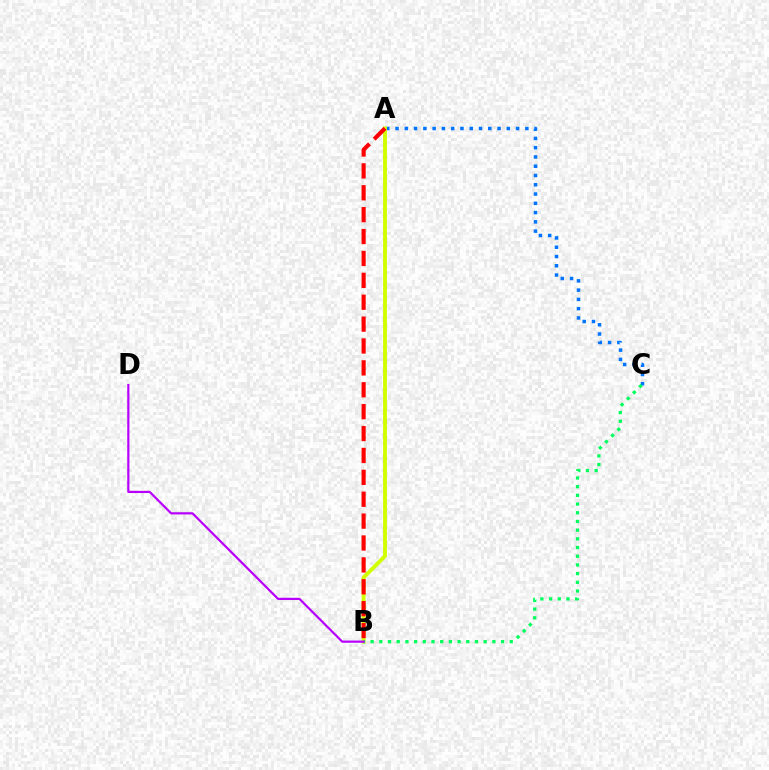{('A', 'C'): [{'color': '#0074ff', 'line_style': 'dotted', 'thickness': 2.52}], ('A', 'B'): [{'color': '#d1ff00', 'line_style': 'solid', 'thickness': 2.78}, {'color': '#ff0000', 'line_style': 'dashed', 'thickness': 2.97}], ('B', 'C'): [{'color': '#00ff5c', 'line_style': 'dotted', 'thickness': 2.36}], ('B', 'D'): [{'color': '#b900ff', 'line_style': 'solid', 'thickness': 1.59}]}